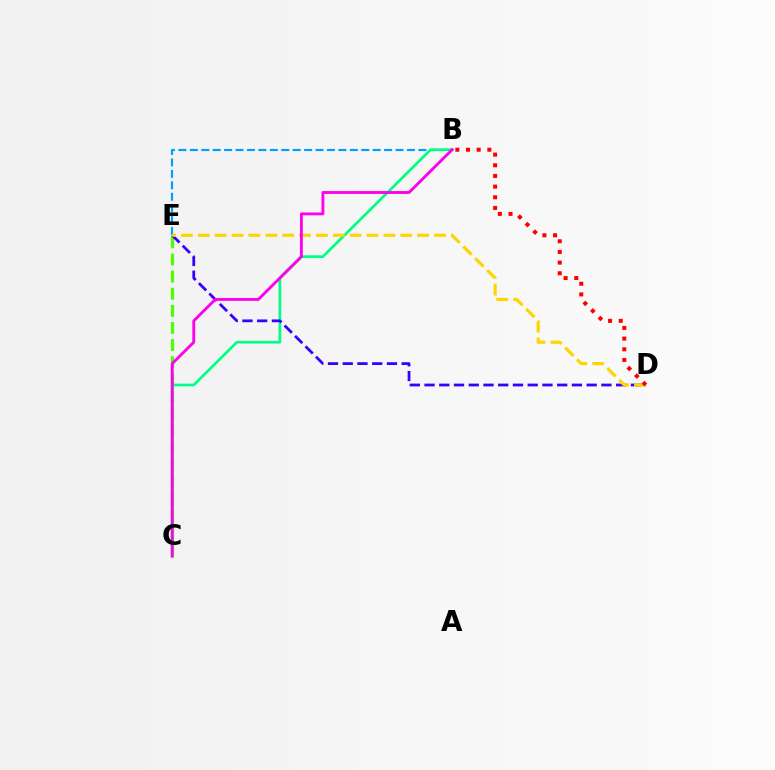{('B', 'E'): [{'color': '#009eff', 'line_style': 'dashed', 'thickness': 1.55}], ('B', 'C'): [{'color': '#00ff86', 'line_style': 'solid', 'thickness': 1.95}, {'color': '#ff00ed', 'line_style': 'solid', 'thickness': 2.07}], ('C', 'E'): [{'color': '#4fff00', 'line_style': 'dashed', 'thickness': 2.33}], ('D', 'E'): [{'color': '#3700ff', 'line_style': 'dashed', 'thickness': 2.0}, {'color': '#ffd500', 'line_style': 'dashed', 'thickness': 2.29}], ('B', 'D'): [{'color': '#ff0000', 'line_style': 'dotted', 'thickness': 2.9}]}